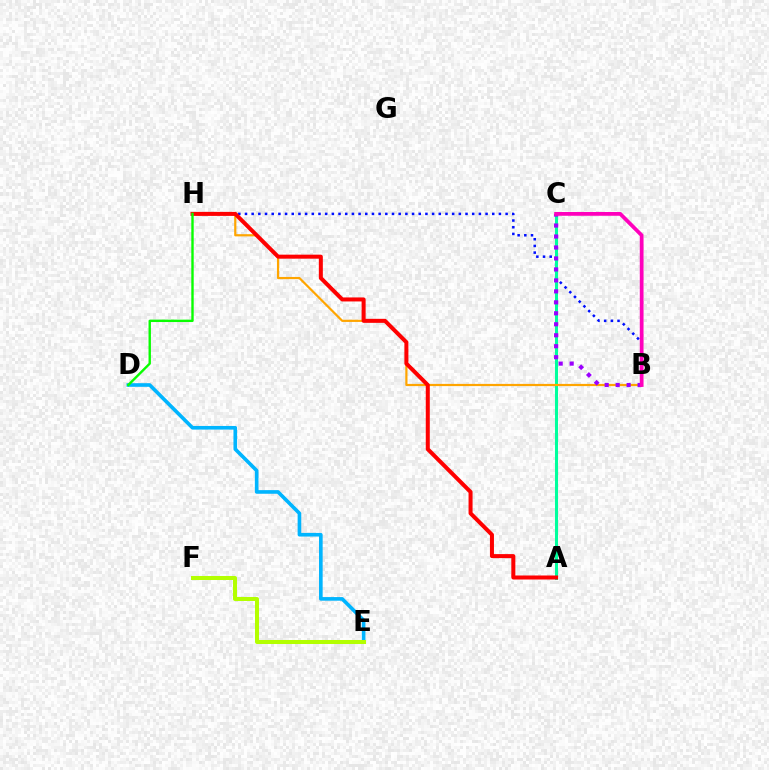{('B', 'H'): [{'color': '#0010ff', 'line_style': 'dotted', 'thickness': 1.82}, {'color': '#ffa500', 'line_style': 'solid', 'thickness': 1.59}], ('A', 'C'): [{'color': '#00ff9d', 'line_style': 'solid', 'thickness': 2.19}], ('D', 'E'): [{'color': '#00b5ff', 'line_style': 'solid', 'thickness': 2.61}], ('B', 'C'): [{'color': '#9b00ff', 'line_style': 'dotted', 'thickness': 2.98}, {'color': '#ff00bd', 'line_style': 'solid', 'thickness': 2.71}], ('E', 'F'): [{'color': '#b3ff00', 'line_style': 'solid', 'thickness': 2.9}], ('A', 'H'): [{'color': '#ff0000', 'line_style': 'solid', 'thickness': 2.89}], ('D', 'H'): [{'color': '#08ff00', 'line_style': 'solid', 'thickness': 1.72}]}